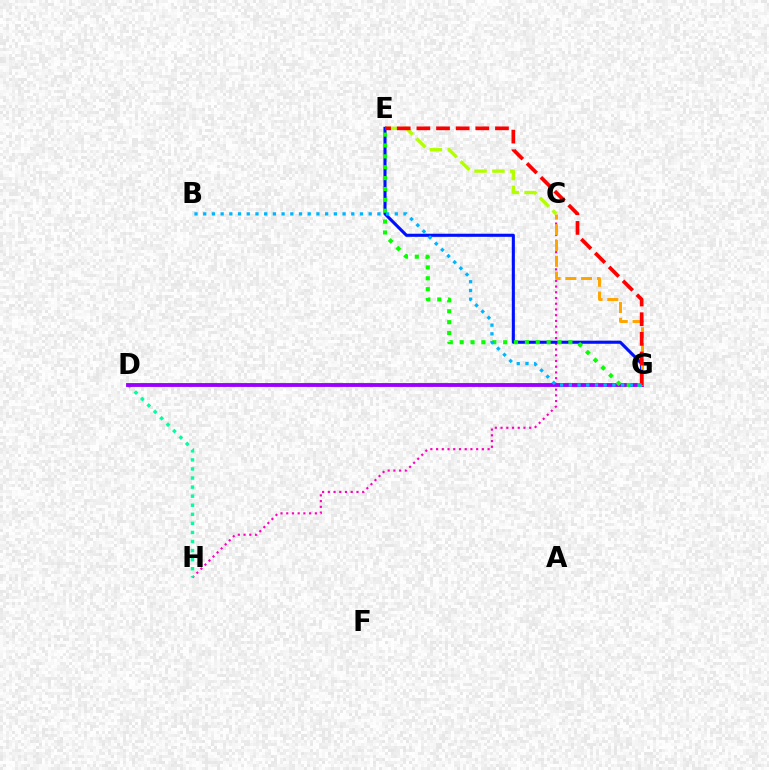{('C', 'H'): [{'color': '#ff00bd', 'line_style': 'dotted', 'thickness': 1.56}], ('C', 'E'): [{'color': '#b3ff00', 'line_style': 'dashed', 'thickness': 2.42}], ('D', 'H'): [{'color': '#00ff9d', 'line_style': 'dotted', 'thickness': 2.46}], ('E', 'G'): [{'color': '#0010ff', 'line_style': 'solid', 'thickness': 2.23}, {'color': '#08ff00', 'line_style': 'dotted', 'thickness': 2.95}, {'color': '#ff0000', 'line_style': 'dashed', 'thickness': 2.67}], ('D', 'G'): [{'color': '#9b00ff', 'line_style': 'solid', 'thickness': 2.77}], ('C', 'G'): [{'color': '#ffa500', 'line_style': 'dashed', 'thickness': 2.14}], ('B', 'G'): [{'color': '#00b5ff', 'line_style': 'dotted', 'thickness': 2.37}]}